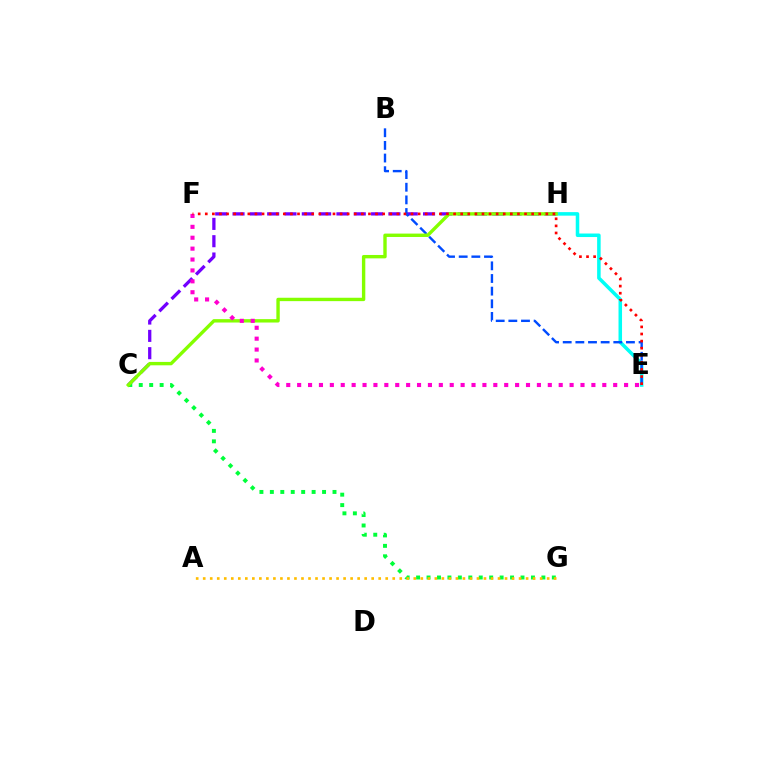{('E', 'H'): [{'color': '#00fff6', 'line_style': 'solid', 'thickness': 2.54}], ('C', 'H'): [{'color': '#7200ff', 'line_style': 'dashed', 'thickness': 2.35}, {'color': '#84ff00', 'line_style': 'solid', 'thickness': 2.44}], ('B', 'E'): [{'color': '#004bff', 'line_style': 'dashed', 'thickness': 1.72}], ('C', 'G'): [{'color': '#00ff39', 'line_style': 'dotted', 'thickness': 2.84}], ('A', 'G'): [{'color': '#ffbd00', 'line_style': 'dotted', 'thickness': 1.91}], ('E', 'F'): [{'color': '#ff00cf', 'line_style': 'dotted', 'thickness': 2.96}, {'color': '#ff0000', 'line_style': 'dotted', 'thickness': 1.93}]}